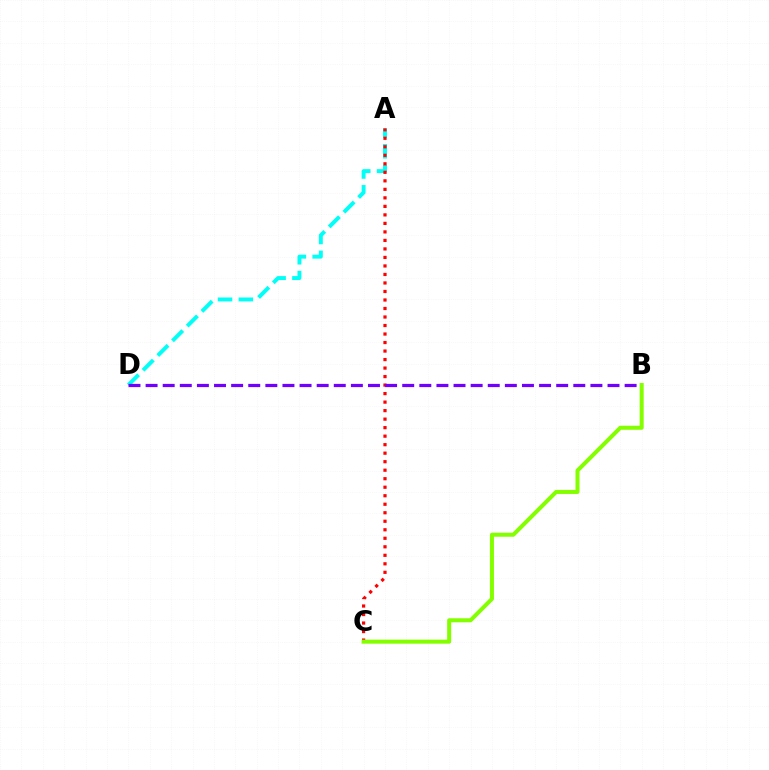{('A', 'D'): [{'color': '#00fff6', 'line_style': 'dashed', 'thickness': 2.83}], ('A', 'C'): [{'color': '#ff0000', 'line_style': 'dotted', 'thickness': 2.31}], ('B', 'D'): [{'color': '#7200ff', 'line_style': 'dashed', 'thickness': 2.32}], ('B', 'C'): [{'color': '#84ff00', 'line_style': 'solid', 'thickness': 2.9}]}